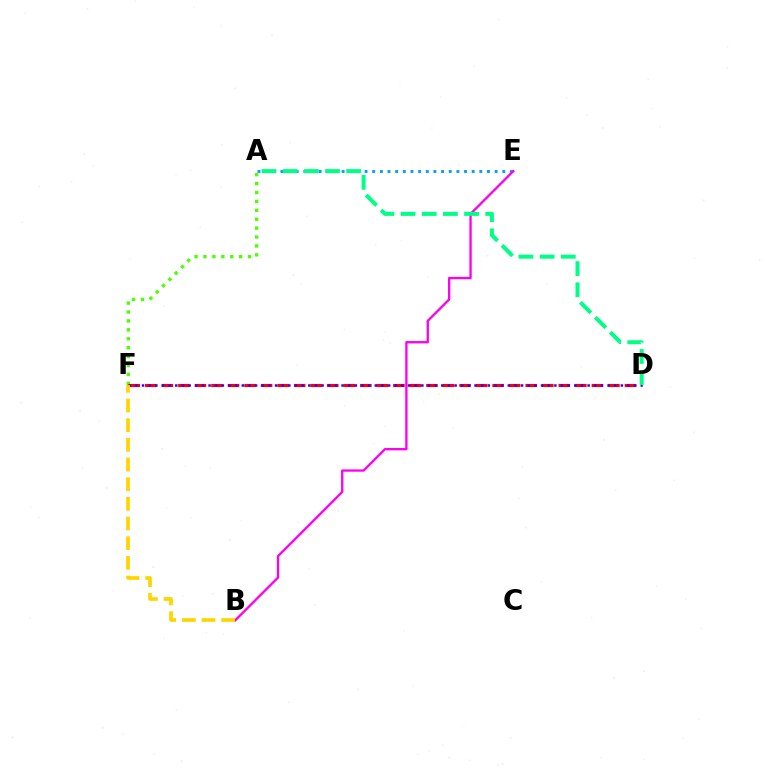{('A', 'E'): [{'color': '#009eff', 'line_style': 'dotted', 'thickness': 2.08}], ('A', 'F'): [{'color': '#4fff00', 'line_style': 'dotted', 'thickness': 2.42}], ('B', 'E'): [{'color': '#ff00ed', 'line_style': 'solid', 'thickness': 1.67}], ('D', 'F'): [{'color': '#ff0000', 'line_style': 'dashed', 'thickness': 2.25}, {'color': '#3700ff', 'line_style': 'dotted', 'thickness': 1.81}], ('B', 'F'): [{'color': '#ffd500', 'line_style': 'dashed', 'thickness': 2.67}], ('A', 'D'): [{'color': '#00ff86', 'line_style': 'dashed', 'thickness': 2.87}]}